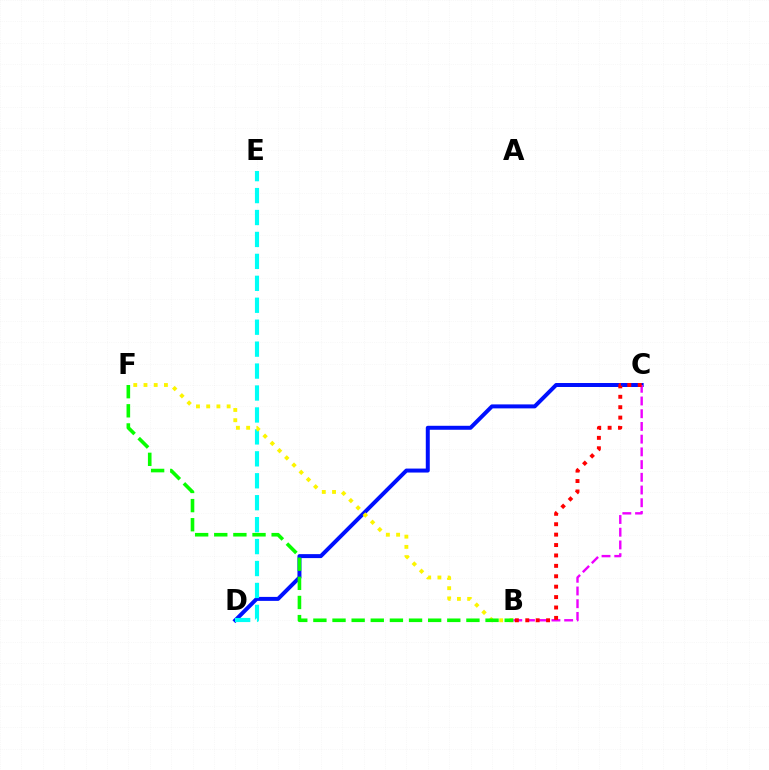{('C', 'D'): [{'color': '#0010ff', 'line_style': 'solid', 'thickness': 2.86}], ('D', 'E'): [{'color': '#00fff6', 'line_style': 'dashed', 'thickness': 2.98}], ('B', 'F'): [{'color': '#fcf500', 'line_style': 'dotted', 'thickness': 2.78}, {'color': '#08ff00', 'line_style': 'dashed', 'thickness': 2.6}], ('B', 'C'): [{'color': '#ee00ff', 'line_style': 'dashed', 'thickness': 1.73}, {'color': '#ff0000', 'line_style': 'dotted', 'thickness': 2.83}]}